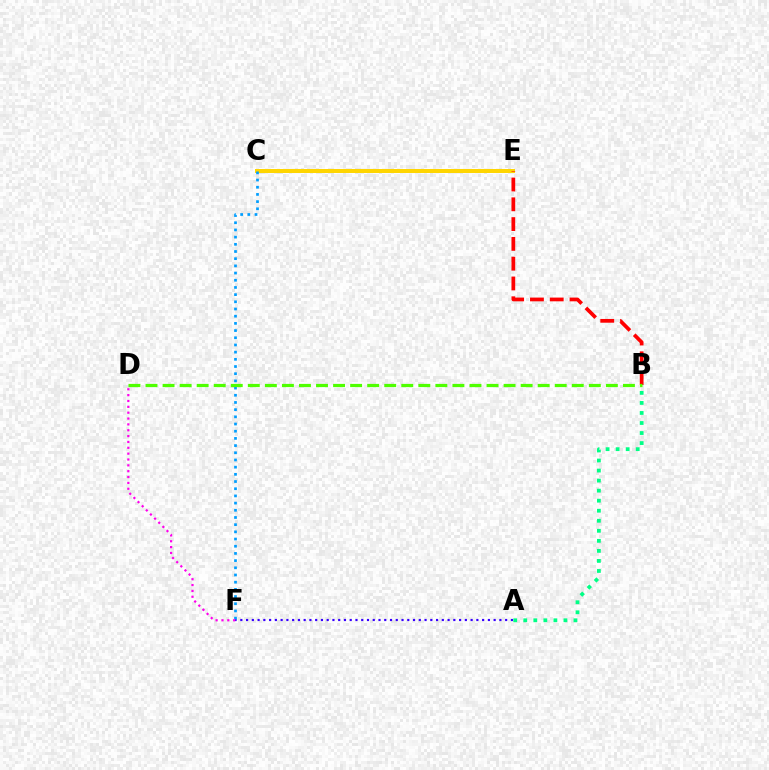{('A', 'B'): [{'color': '#00ff86', 'line_style': 'dotted', 'thickness': 2.73}], ('A', 'F'): [{'color': '#3700ff', 'line_style': 'dotted', 'thickness': 1.56}], ('C', 'E'): [{'color': '#ffd500', 'line_style': 'solid', 'thickness': 2.86}], ('C', 'F'): [{'color': '#009eff', 'line_style': 'dotted', 'thickness': 1.95}], ('B', 'E'): [{'color': '#ff0000', 'line_style': 'dashed', 'thickness': 2.69}], ('D', 'F'): [{'color': '#ff00ed', 'line_style': 'dotted', 'thickness': 1.59}], ('B', 'D'): [{'color': '#4fff00', 'line_style': 'dashed', 'thickness': 2.32}]}